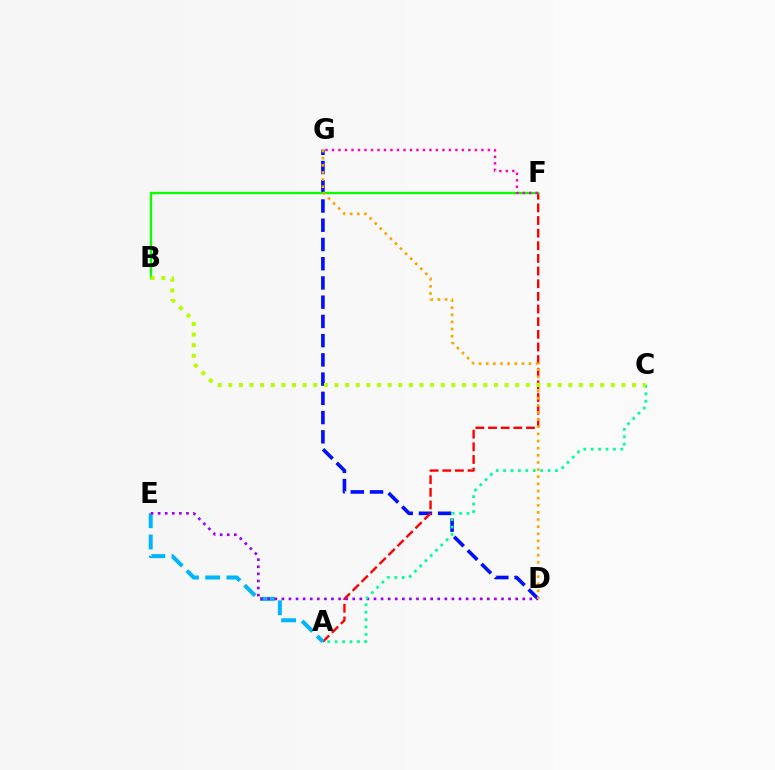{('D', 'G'): [{'color': '#0010ff', 'line_style': 'dashed', 'thickness': 2.61}, {'color': '#ffa500', 'line_style': 'dotted', 'thickness': 1.94}], ('A', 'F'): [{'color': '#ff0000', 'line_style': 'dashed', 'thickness': 1.72}], ('B', 'F'): [{'color': '#08ff00', 'line_style': 'solid', 'thickness': 1.69}], ('A', 'E'): [{'color': '#00b5ff', 'line_style': 'dashed', 'thickness': 2.88}], ('F', 'G'): [{'color': '#ff00bd', 'line_style': 'dotted', 'thickness': 1.76}], ('D', 'E'): [{'color': '#9b00ff', 'line_style': 'dotted', 'thickness': 1.92}], ('A', 'C'): [{'color': '#00ff9d', 'line_style': 'dotted', 'thickness': 2.02}], ('B', 'C'): [{'color': '#b3ff00', 'line_style': 'dotted', 'thickness': 2.89}]}